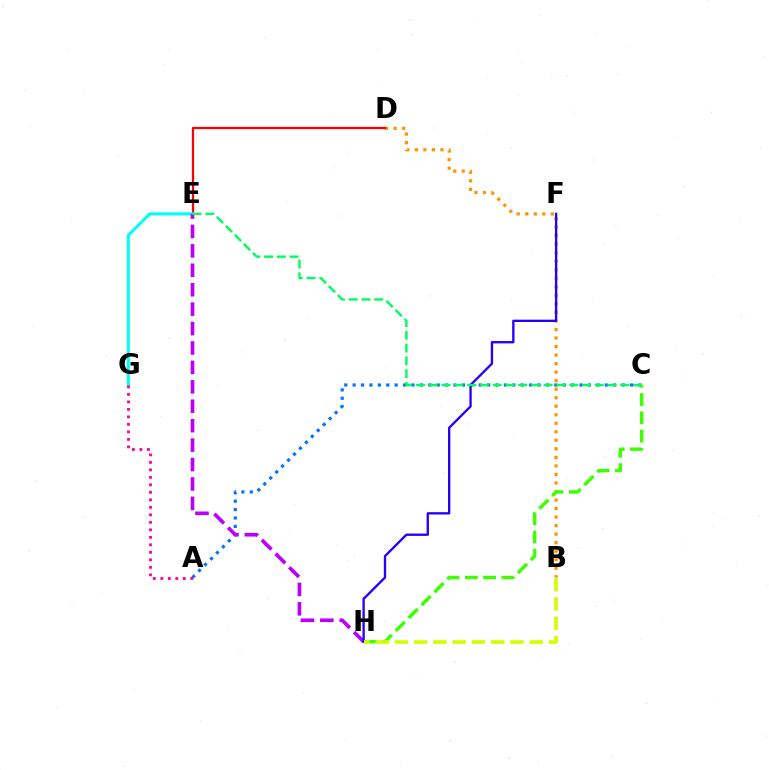{('B', 'D'): [{'color': '#ff9400', 'line_style': 'dotted', 'thickness': 2.32}], ('D', 'E'): [{'color': '#ff0000', 'line_style': 'solid', 'thickness': 1.62}], ('E', 'G'): [{'color': '#00fff6', 'line_style': 'solid', 'thickness': 2.22}], ('A', 'C'): [{'color': '#0074ff', 'line_style': 'dotted', 'thickness': 2.28}], ('C', 'H'): [{'color': '#3dff00', 'line_style': 'dashed', 'thickness': 2.48}], ('A', 'G'): [{'color': '#ff00ac', 'line_style': 'dotted', 'thickness': 2.04}], ('E', 'H'): [{'color': '#b900ff', 'line_style': 'dashed', 'thickness': 2.64}], ('F', 'H'): [{'color': '#2500ff', 'line_style': 'solid', 'thickness': 1.68}], ('C', 'E'): [{'color': '#00ff5c', 'line_style': 'dashed', 'thickness': 1.73}], ('B', 'H'): [{'color': '#d1ff00', 'line_style': 'dashed', 'thickness': 2.62}]}